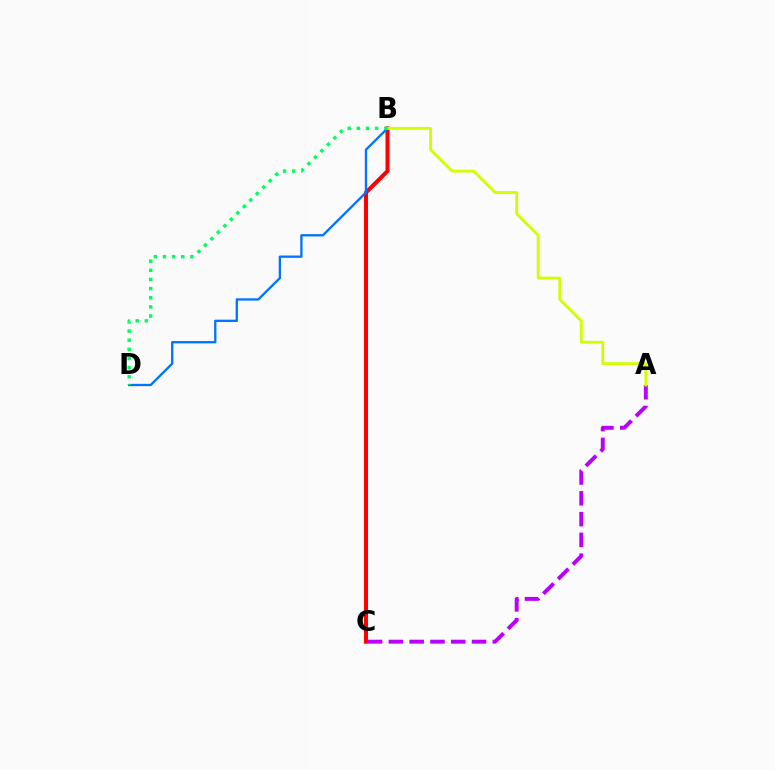{('B', 'C'): [{'color': '#ff0000', 'line_style': 'solid', 'thickness': 2.9}], ('B', 'D'): [{'color': '#0074ff', 'line_style': 'solid', 'thickness': 1.67}, {'color': '#00ff5c', 'line_style': 'dotted', 'thickness': 2.48}], ('A', 'C'): [{'color': '#b900ff', 'line_style': 'dashed', 'thickness': 2.82}], ('A', 'B'): [{'color': '#d1ff00', 'line_style': 'solid', 'thickness': 2.05}]}